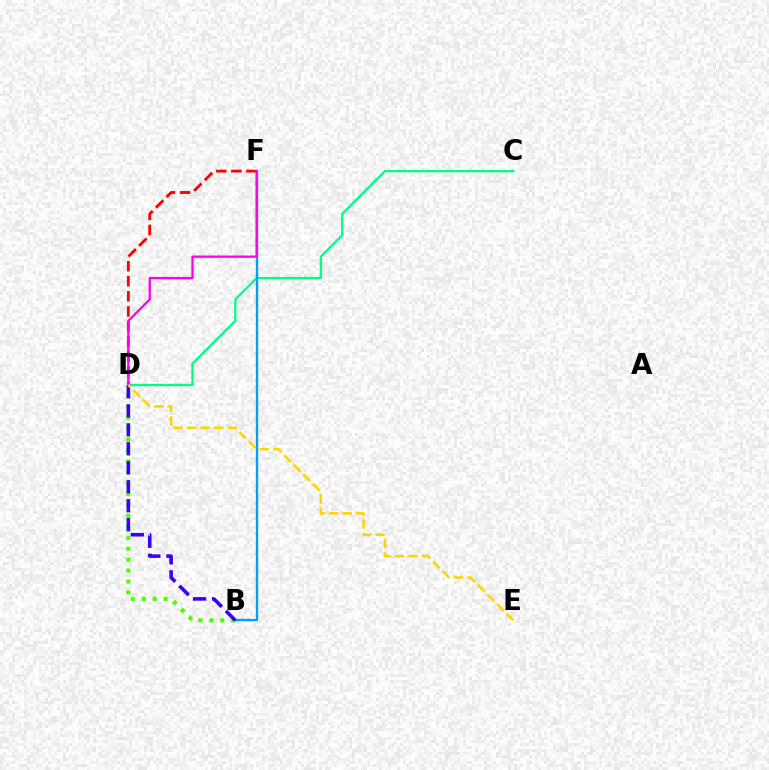{('D', 'F'): [{'color': '#ff0000', 'line_style': 'dashed', 'thickness': 2.04}, {'color': '#ff00ed', 'line_style': 'solid', 'thickness': 1.65}], ('C', 'D'): [{'color': '#00ff86', 'line_style': 'solid', 'thickness': 1.65}], ('B', 'D'): [{'color': '#4fff00', 'line_style': 'dotted', 'thickness': 2.97}, {'color': '#3700ff', 'line_style': 'dashed', 'thickness': 2.58}], ('B', 'F'): [{'color': '#009eff', 'line_style': 'solid', 'thickness': 1.69}], ('D', 'E'): [{'color': '#ffd500', 'line_style': 'dashed', 'thickness': 1.84}]}